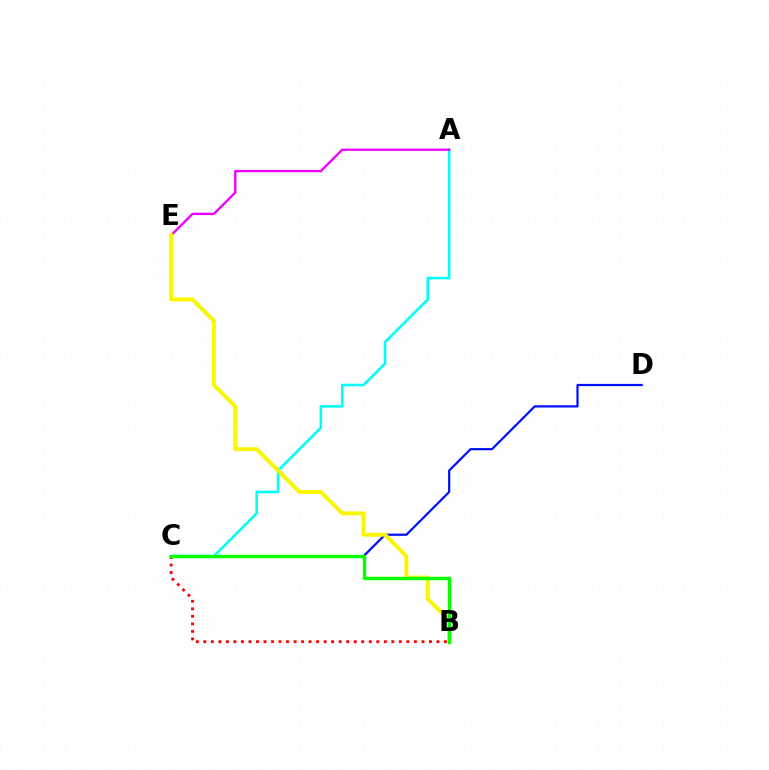{('C', 'D'): [{'color': '#0010ff', 'line_style': 'solid', 'thickness': 1.6}], ('A', 'C'): [{'color': '#00fff6', 'line_style': 'solid', 'thickness': 1.86}], ('A', 'E'): [{'color': '#ee00ff', 'line_style': 'solid', 'thickness': 1.69}], ('B', 'E'): [{'color': '#fcf500', 'line_style': 'solid', 'thickness': 2.83}], ('B', 'C'): [{'color': '#ff0000', 'line_style': 'dotted', 'thickness': 2.04}, {'color': '#08ff00', 'line_style': 'solid', 'thickness': 2.46}]}